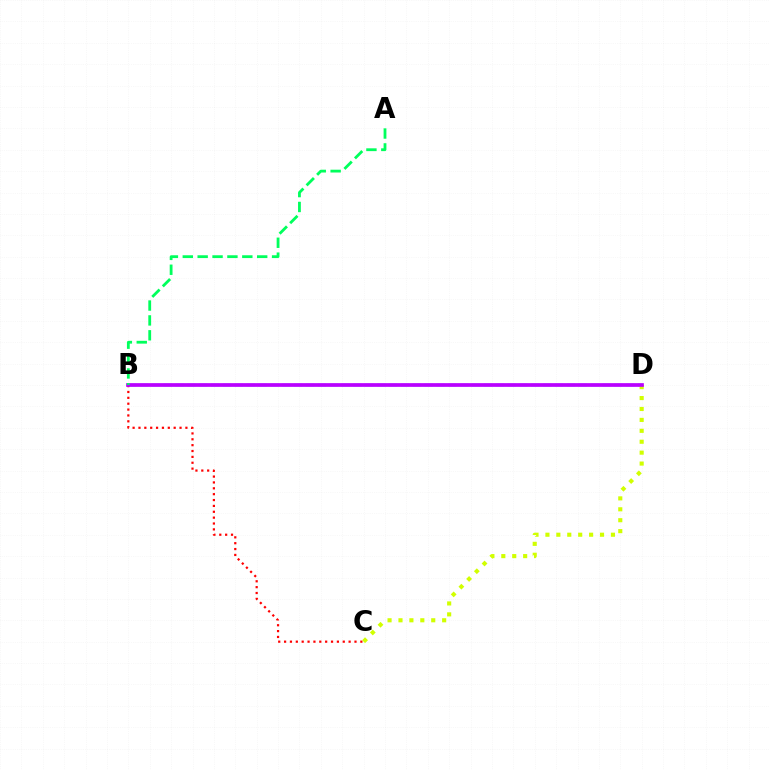{('B', 'C'): [{'color': '#ff0000', 'line_style': 'dotted', 'thickness': 1.59}], ('B', 'D'): [{'color': '#0074ff', 'line_style': 'dashed', 'thickness': 1.61}, {'color': '#b900ff', 'line_style': 'solid', 'thickness': 2.67}], ('C', 'D'): [{'color': '#d1ff00', 'line_style': 'dotted', 'thickness': 2.97}], ('A', 'B'): [{'color': '#00ff5c', 'line_style': 'dashed', 'thickness': 2.02}]}